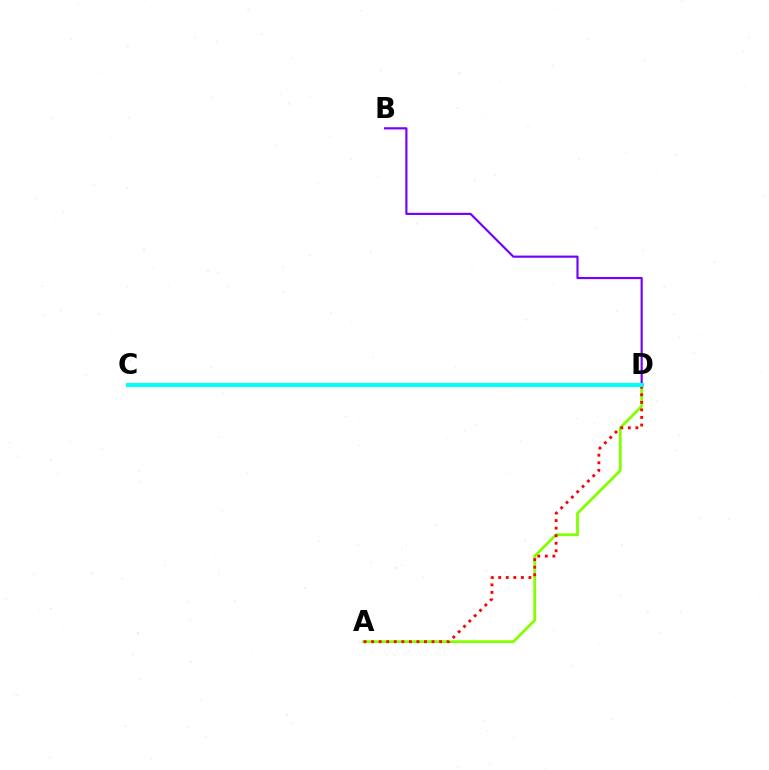{('B', 'D'): [{'color': '#7200ff', 'line_style': 'solid', 'thickness': 1.56}], ('A', 'D'): [{'color': '#84ff00', 'line_style': 'solid', 'thickness': 2.02}, {'color': '#ff0000', 'line_style': 'dotted', 'thickness': 2.05}], ('C', 'D'): [{'color': '#00fff6', 'line_style': 'solid', 'thickness': 2.93}]}